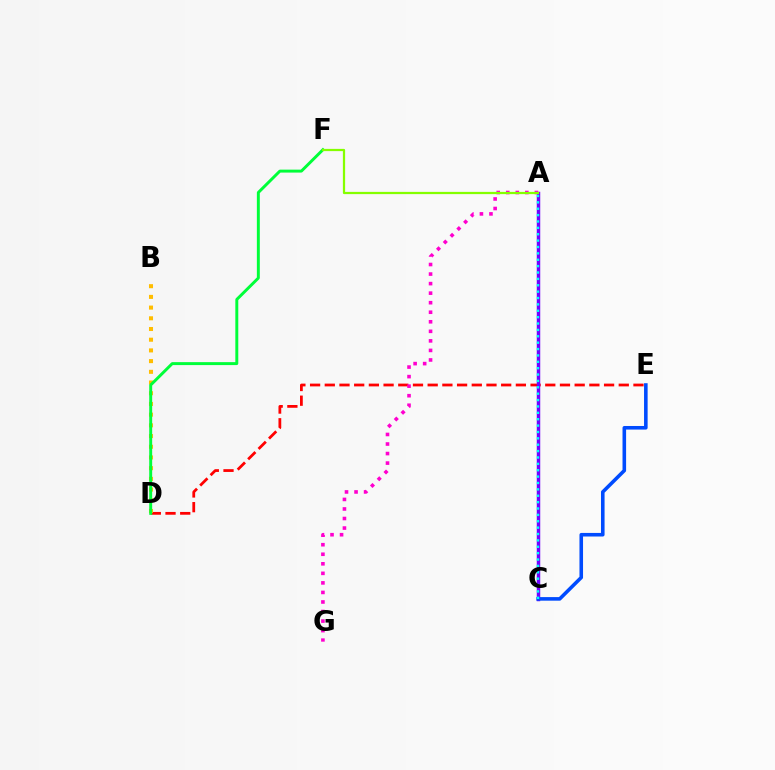{('D', 'E'): [{'color': '#ff0000', 'line_style': 'dashed', 'thickness': 2.0}], ('B', 'D'): [{'color': '#ffbd00', 'line_style': 'dotted', 'thickness': 2.91}], ('A', 'C'): [{'color': '#7200ff', 'line_style': 'solid', 'thickness': 2.48}, {'color': '#00fff6', 'line_style': 'dotted', 'thickness': 1.73}], ('D', 'F'): [{'color': '#00ff39', 'line_style': 'solid', 'thickness': 2.12}], ('C', 'E'): [{'color': '#004bff', 'line_style': 'solid', 'thickness': 2.58}], ('A', 'G'): [{'color': '#ff00cf', 'line_style': 'dotted', 'thickness': 2.59}], ('A', 'F'): [{'color': '#84ff00', 'line_style': 'solid', 'thickness': 1.61}]}